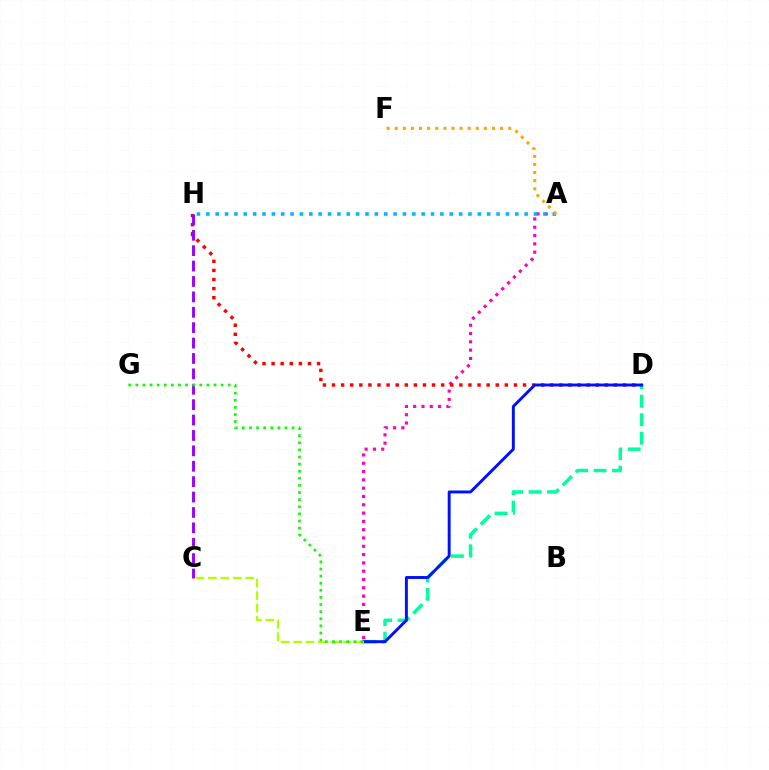{('D', 'E'): [{'color': '#00ff9d', 'line_style': 'dashed', 'thickness': 2.51}, {'color': '#0010ff', 'line_style': 'solid', 'thickness': 2.1}], ('A', 'E'): [{'color': '#ff00bd', 'line_style': 'dotted', 'thickness': 2.26}], ('D', 'H'): [{'color': '#ff0000', 'line_style': 'dotted', 'thickness': 2.47}], ('C', 'H'): [{'color': '#9b00ff', 'line_style': 'dashed', 'thickness': 2.09}], ('A', 'H'): [{'color': '#00b5ff', 'line_style': 'dotted', 'thickness': 2.54}], ('C', 'E'): [{'color': '#b3ff00', 'line_style': 'dashed', 'thickness': 1.69}], ('A', 'F'): [{'color': '#ffa500', 'line_style': 'dotted', 'thickness': 2.2}], ('E', 'G'): [{'color': '#08ff00', 'line_style': 'dotted', 'thickness': 1.93}]}